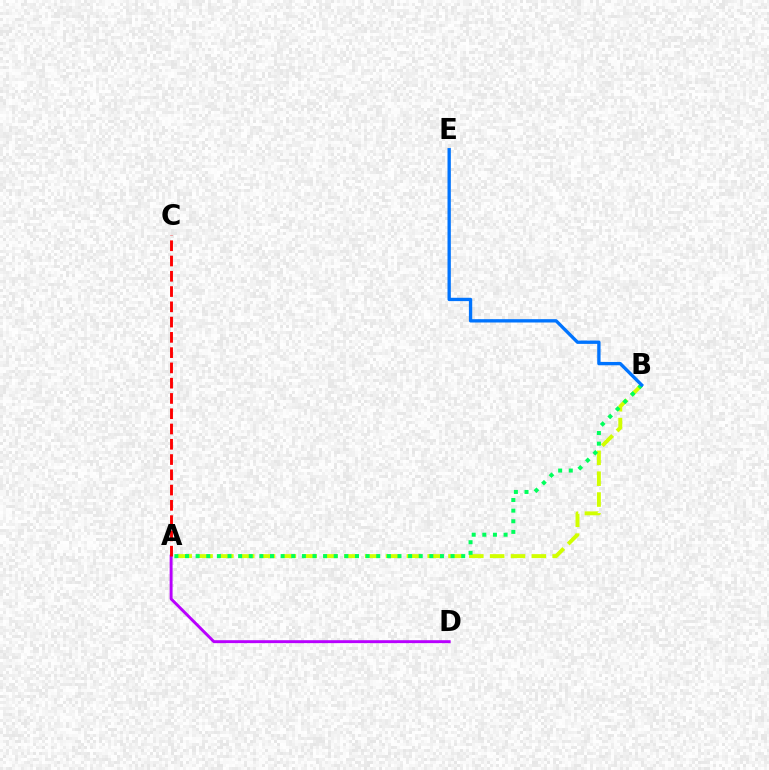{('A', 'D'): [{'color': '#b900ff', 'line_style': 'solid', 'thickness': 2.11}], ('A', 'B'): [{'color': '#d1ff00', 'line_style': 'dashed', 'thickness': 2.83}, {'color': '#00ff5c', 'line_style': 'dotted', 'thickness': 2.89}], ('A', 'C'): [{'color': '#ff0000', 'line_style': 'dashed', 'thickness': 2.07}], ('B', 'E'): [{'color': '#0074ff', 'line_style': 'solid', 'thickness': 2.4}]}